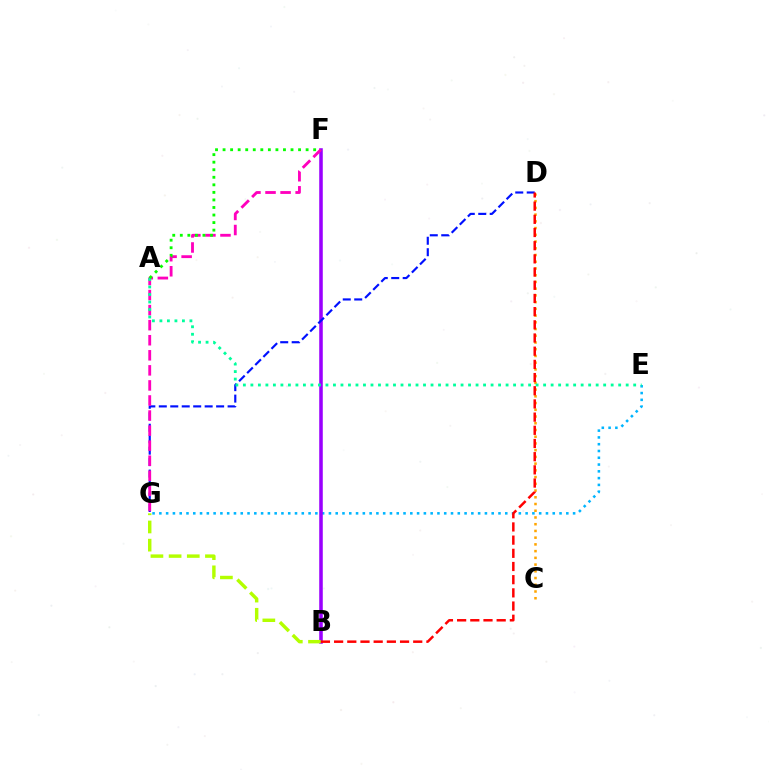{('E', 'G'): [{'color': '#00b5ff', 'line_style': 'dotted', 'thickness': 1.84}], ('B', 'F'): [{'color': '#9b00ff', 'line_style': 'solid', 'thickness': 2.56}], ('D', 'G'): [{'color': '#0010ff', 'line_style': 'dashed', 'thickness': 1.56}], ('C', 'D'): [{'color': '#ffa500', 'line_style': 'dotted', 'thickness': 1.83}], ('F', 'G'): [{'color': '#ff00bd', 'line_style': 'dashed', 'thickness': 2.05}], ('A', 'E'): [{'color': '#00ff9d', 'line_style': 'dotted', 'thickness': 2.04}], ('A', 'F'): [{'color': '#08ff00', 'line_style': 'dotted', 'thickness': 2.05}], ('B', 'G'): [{'color': '#b3ff00', 'line_style': 'dashed', 'thickness': 2.47}], ('B', 'D'): [{'color': '#ff0000', 'line_style': 'dashed', 'thickness': 1.79}]}